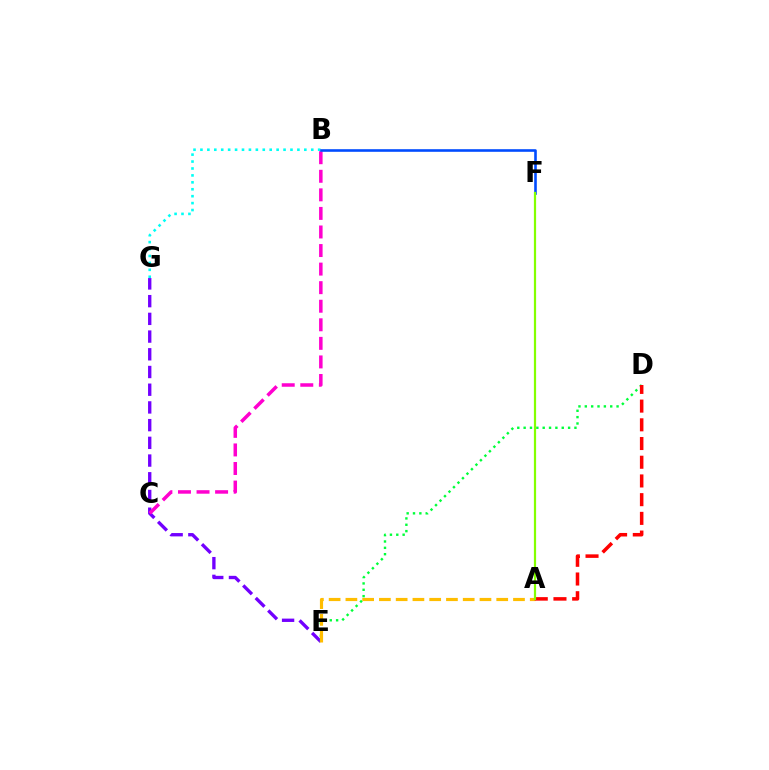{('E', 'G'): [{'color': '#7200ff', 'line_style': 'dashed', 'thickness': 2.41}], ('D', 'E'): [{'color': '#00ff39', 'line_style': 'dotted', 'thickness': 1.73}], ('A', 'E'): [{'color': '#ffbd00', 'line_style': 'dashed', 'thickness': 2.28}], ('B', 'G'): [{'color': '#00fff6', 'line_style': 'dotted', 'thickness': 1.88}], ('A', 'D'): [{'color': '#ff0000', 'line_style': 'dashed', 'thickness': 2.54}], ('B', 'C'): [{'color': '#ff00cf', 'line_style': 'dashed', 'thickness': 2.52}], ('B', 'F'): [{'color': '#004bff', 'line_style': 'solid', 'thickness': 1.87}], ('A', 'F'): [{'color': '#84ff00', 'line_style': 'solid', 'thickness': 1.59}]}